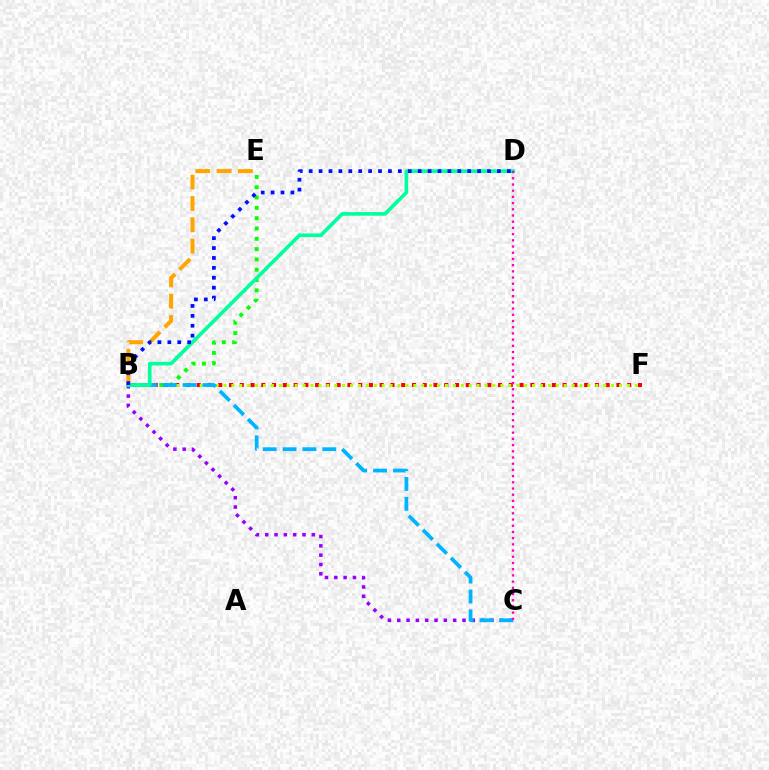{('B', 'F'): [{'color': '#ff0000', 'line_style': 'dotted', 'thickness': 2.92}, {'color': '#b3ff00', 'line_style': 'dotted', 'thickness': 2.15}], ('B', 'C'): [{'color': '#9b00ff', 'line_style': 'dotted', 'thickness': 2.53}, {'color': '#00b5ff', 'line_style': 'dashed', 'thickness': 2.7}], ('B', 'E'): [{'color': '#08ff00', 'line_style': 'dotted', 'thickness': 2.8}, {'color': '#ffa500', 'line_style': 'dashed', 'thickness': 2.9}], ('B', 'D'): [{'color': '#00ff9d', 'line_style': 'solid', 'thickness': 2.62}, {'color': '#0010ff', 'line_style': 'dotted', 'thickness': 2.69}], ('C', 'D'): [{'color': '#ff00bd', 'line_style': 'dotted', 'thickness': 1.69}]}